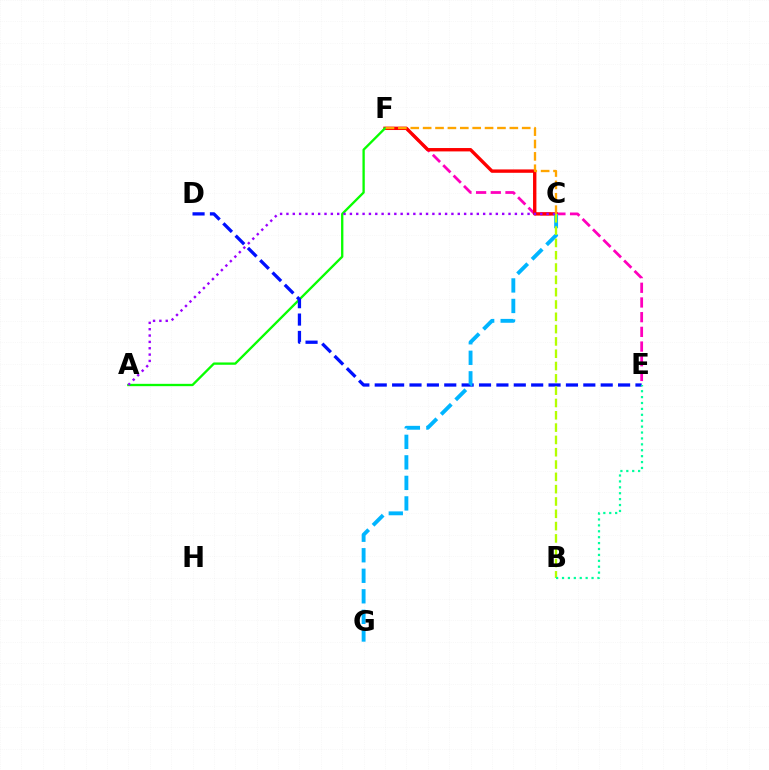{('E', 'F'): [{'color': '#ff00bd', 'line_style': 'dashed', 'thickness': 2.0}], ('C', 'F'): [{'color': '#ff0000', 'line_style': 'solid', 'thickness': 2.43}, {'color': '#ffa500', 'line_style': 'dashed', 'thickness': 1.68}], ('A', 'F'): [{'color': '#08ff00', 'line_style': 'solid', 'thickness': 1.68}], ('D', 'E'): [{'color': '#0010ff', 'line_style': 'dashed', 'thickness': 2.36}], ('C', 'G'): [{'color': '#00b5ff', 'line_style': 'dashed', 'thickness': 2.79}], ('B', 'C'): [{'color': '#b3ff00', 'line_style': 'dashed', 'thickness': 1.67}], ('B', 'E'): [{'color': '#00ff9d', 'line_style': 'dotted', 'thickness': 1.6}], ('A', 'C'): [{'color': '#9b00ff', 'line_style': 'dotted', 'thickness': 1.72}]}